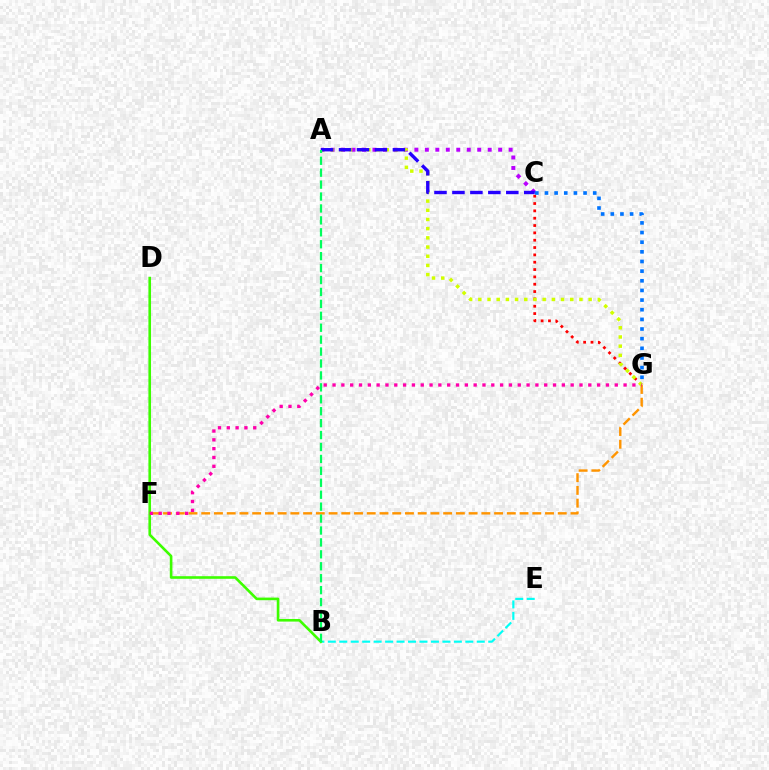{('F', 'G'): [{'color': '#ff9400', 'line_style': 'dashed', 'thickness': 1.73}, {'color': '#ff00ac', 'line_style': 'dotted', 'thickness': 2.4}], ('B', 'E'): [{'color': '#00fff6', 'line_style': 'dashed', 'thickness': 1.56}], ('A', 'C'): [{'color': '#b900ff', 'line_style': 'dotted', 'thickness': 2.85}, {'color': '#2500ff', 'line_style': 'dashed', 'thickness': 2.44}], ('C', 'G'): [{'color': '#ff0000', 'line_style': 'dotted', 'thickness': 1.99}, {'color': '#0074ff', 'line_style': 'dotted', 'thickness': 2.62}], ('B', 'D'): [{'color': '#3dff00', 'line_style': 'solid', 'thickness': 1.88}], ('A', 'G'): [{'color': '#d1ff00', 'line_style': 'dotted', 'thickness': 2.5}], ('A', 'B'): [{'color': '#00ff5c', 'line_style': 'dashed', 'thickness': 1.62}]}